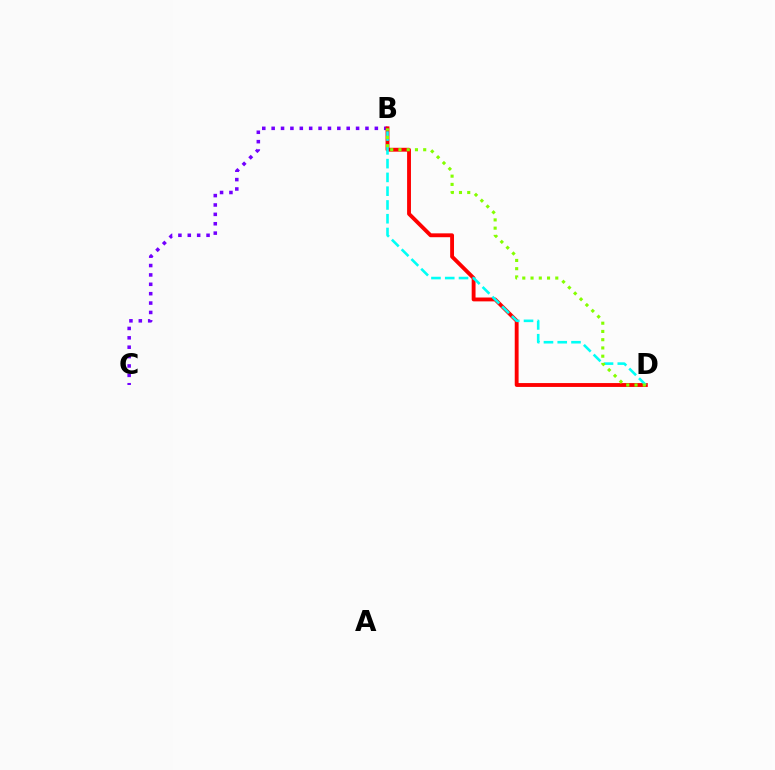{('B', 'C'): [{'color': '#7200ff', 'line_style': 'dotted', 'thickness': 2.55}], ('B', 'D'): [{'color': '#ff0000', 'line_style': 'solid', 'thickness': 2.78}, {'color': '#00fff6', 'line_style': 'dashed', 'thickness': 1.87}, {'color': '#84ff00', 'line_style': 'dotted', 'thickness': 2.24}]}